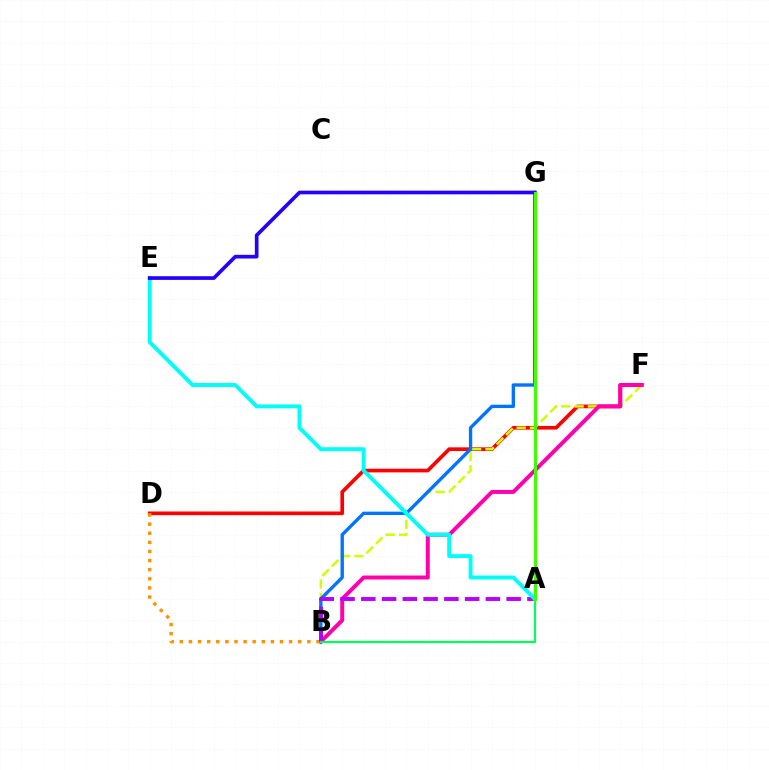{('D', 'F'): [{'color': '#ff0000', 'line_style': 'solid', 'thickness': 2.64}], ('B', 'F'): [{'color': '#d1ff00', 'line_style': 'dashed', 'thickness': 1.81}, {'color': '#ff00ac', 'line_style': 'solid', 'thickness': 2.84}], ('B', 'G'): [{'color': '#0074ff', 'line_style': 'solid', 'thickness': 2.42}], ('B', 'D'): [{'color': '#ff9400', 'line_style': 'dotted', 'thickness': 2.47}], ('A', 'B'): [{'color': '#b900ff', 'line_style': 'dashed', 'thickness': 2.82}, {'color': '#00ff5c', 'line_style': 'solid', 'thickness': 1.6}], ('A', 'E'): [{'color': '#00fff6', 'line_style': 'solid', 'thickness': 2.83}], ('E', 'G'): [{'color': '#2500ff', 'line_style': 'solid', 'thickness': 2.64}], ('A', 'G'): [{'color': '#3dff00', 'line_style': 'solid', 'thickness': 2.22}]}